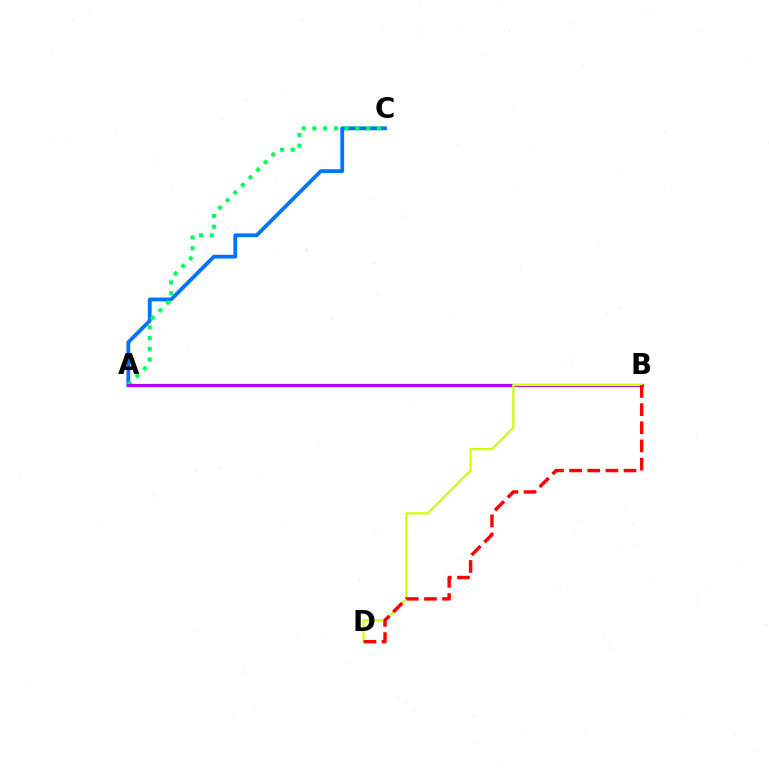{('A', 'C'): [{'color': '#0074ff', 'line_style': 'solid', 'thickness': 2.75}, {'color': '#00ff5c', 'line_style': 'dotted', 'thickness': 2.92}], ('A', 'B'): [{'color': '#b900ff', 'line_style': 'solid', 'thickness': 2.29}], ('B', 'D'): [{'color': '#d1ff00', 'line_style': 'solid', 'thickness': 1.6}, {'color': '#ff0000', 'line_style': 'dashed', 'thickness': 2.47}]}